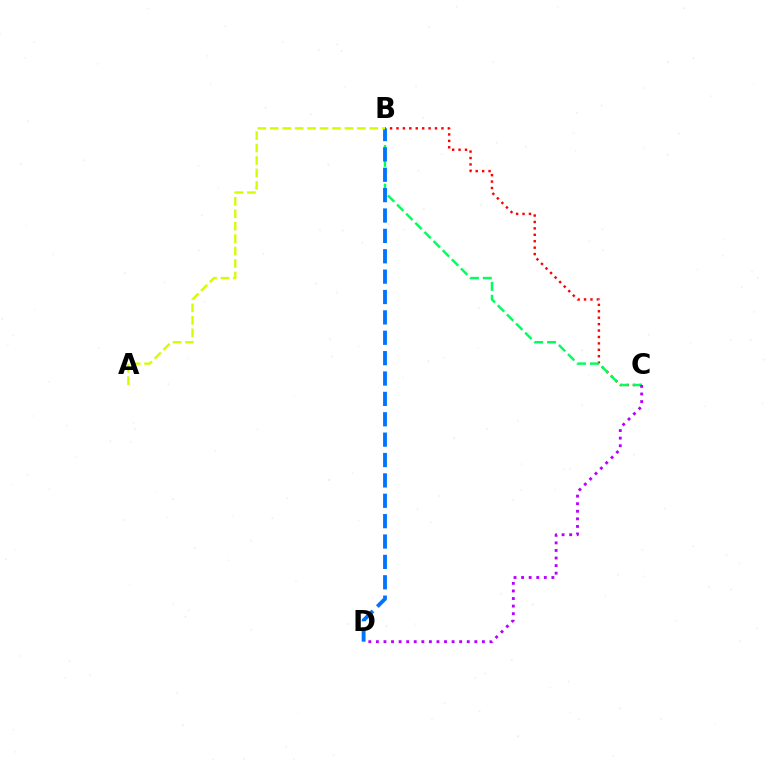{('B', 'C'): [{'color': '#ff0000', 'line_style': 'dotted', 'thickness': 1.74}, {'color': '#00ff5c', 'line_style': 'dashed', 'thickness': 1.75}], ('B', 'D'): [{'color': '#0074ff', 'line_style': 'dashed', 'thickness': 2.77}], ('A', 'B'): [{'color': '#d1ff00', 'line_style': 'dashed', 'thickness': 1.69}], ('C', 'D'): [{'color': '#b900ff', 'line_style': 'dotted', 'thickness': 2.06}]}